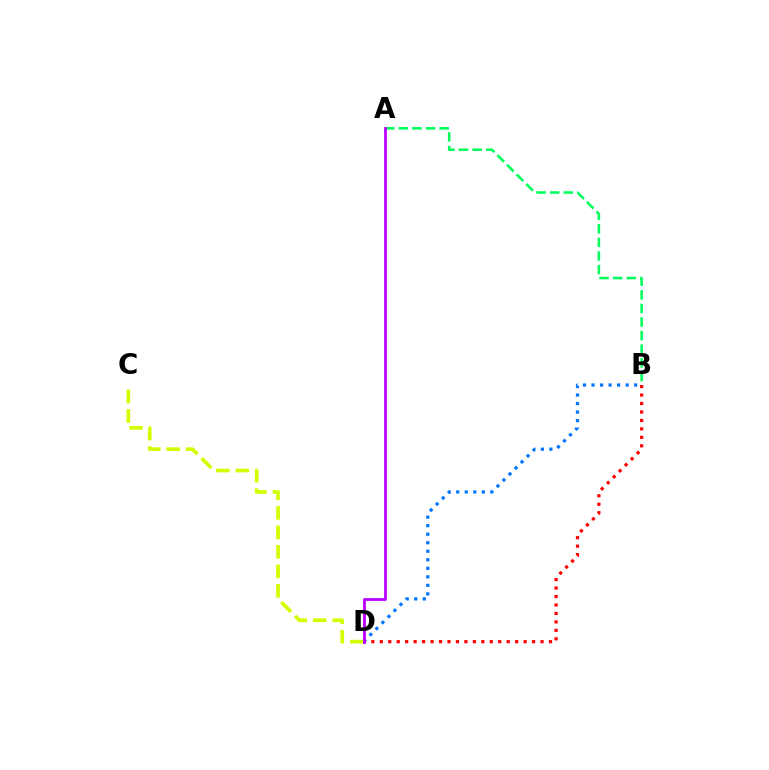{('A', 'B'): [{'color': '#00ff5c', 'line_style': 'dashed', 'thickness': 1.85}], ('B', 'D'): [{'color': '#0074ff', 'line_style': 'dotted', 'thickness': 2.32}, {'color': '#ff0000', 'line_style': 'dotted', 'thickness': 2.3}], ('C', 'D'): [{'color': '#d1ff00', 'line_style': 'dashed', 'thickness': 2.65}], ('A', 'D'): [{'color': '#b900ff', 'line_style': 'solid', 'thickness': 2.01}]}